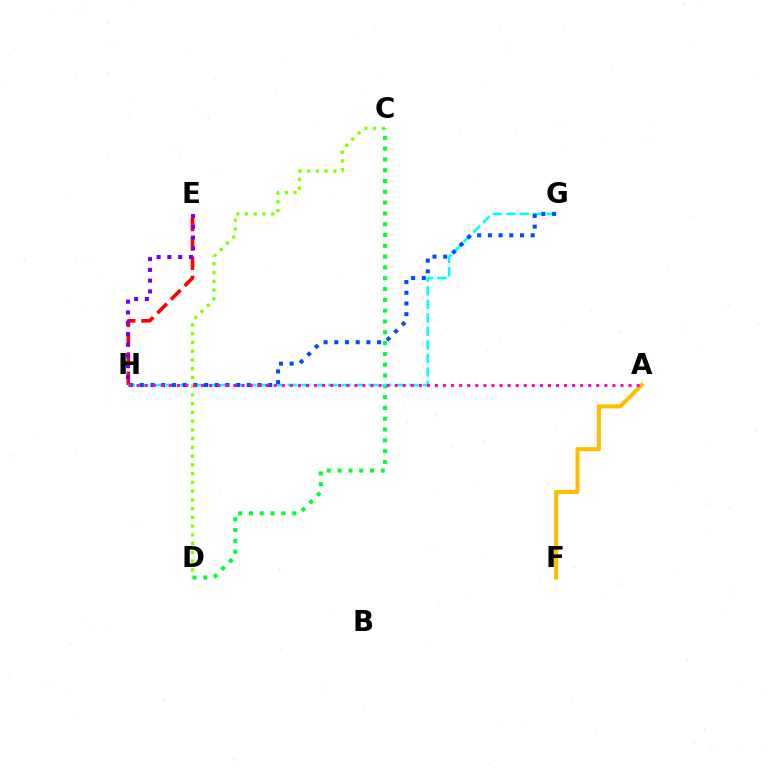{('E', 'H'): [{'color': '#ff0000', 'line_style': 'dashed', 'thickness': 2.62}, {'color': '#7200ff', 'line_style': 'dotted', 'thickness': 2.92}], ('A', 'F'): [{'color': '#ffbd00', 'line_style': 'solid', 'thickness': 2.9}], ('C', 'D'): [{'color': '#84ff00', 'line_style': 'dotted', 'thickness': 2.38}, {'color': '#00ff39', 'line_style': 'dotted', 'thickness': 2.94}], ('G', 'H'): [{'color': '#00fff6', 'line_style': 'dashed', 'thickness': 1.83}, {'color': '#004bff', 'line_style': 'dotted', 'thickness': 2.91}], ('A', 'H'): [{'color': '#ff00cf', 'line_style': 'dotted', 'thickness': 2.19}]}